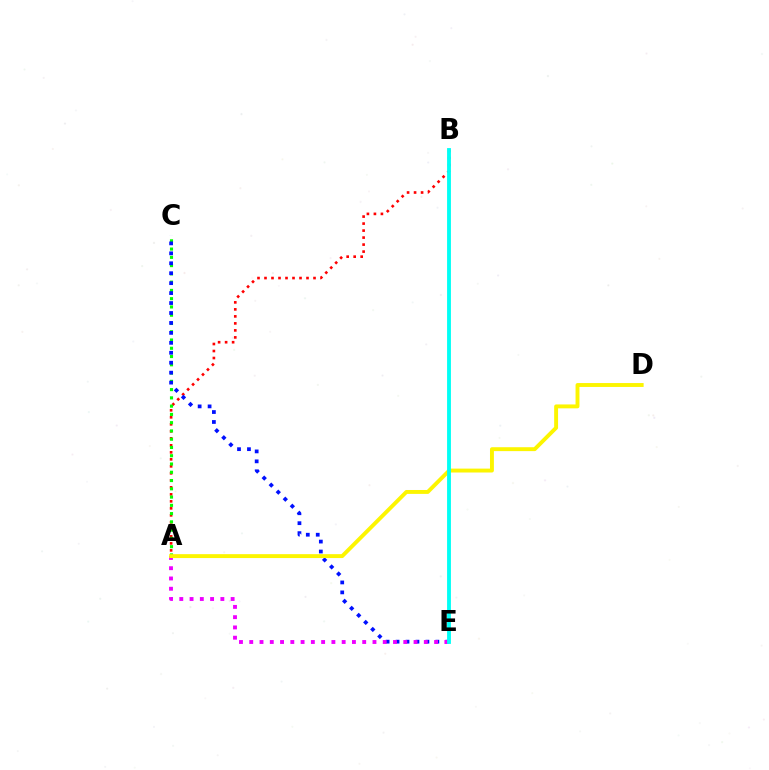{('A', 'B'): [{'color': '#ff0000', 'line_style': 'dotted', 'thickness': 1.9}], ('A', 'C'): [{'color': '#08ff00', 'line_style': 'dotted', 'thickness': 2.25}], ('C', 'E'): [{'color': '#0010ff', 'line_style': 'dotted', 'thickness': 2.7}], ('A', 'E'): [{'color': '#ee00ff', 'line_style': 'dotted', 'thickness': 2.79}], ('A', 'D'): [{'color': '#fcf500', 'line_style': 'solid', 'thickness': 2.81}], ('B', 'E'): [{'color': '#00fff6', 'line_style': 'solid', 'thickness': 2.77}]}